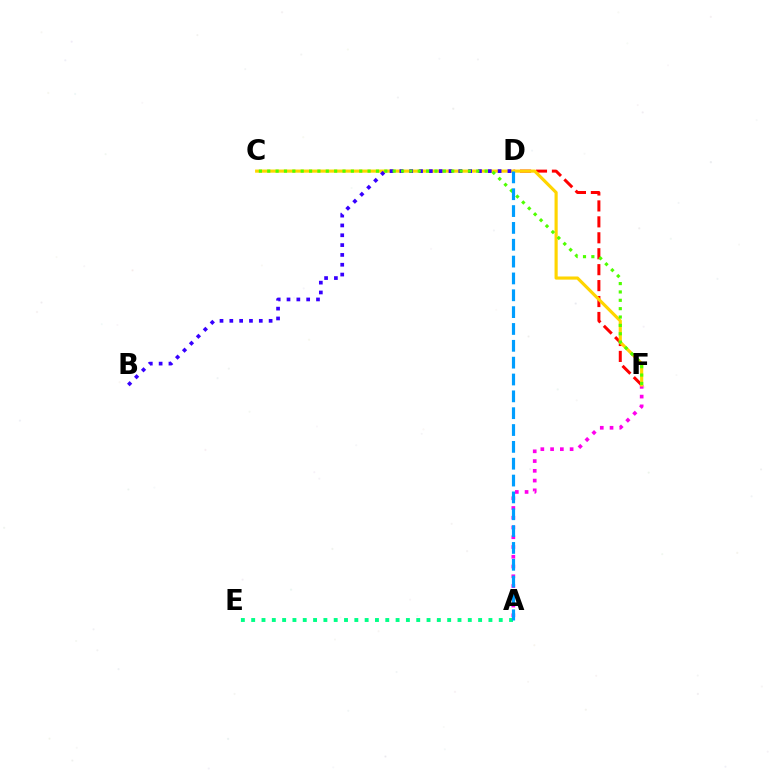{('A', 'E'): [{'color': '#00ff86', 'line_style': 'dotted', 'thickness': 2.8}], ('A', 'F'): [{'color': '#ff00ed', 'line_style': 'dotted', 'thickness': 2.65}], ('D', 'F'): [{'color': '#ff0000', 'line_style': 'dashed', 'thickness': 2.16}], ('C', 'F'): [{'color': '#ffd500', 'line_style': 'solid', 'thickness': 2.27}, {'color': '#4fff00', 'line_style': 'dotted', 'thickness': 2.27}], ('B', 'D'): [{'color': '#3700ff', 'line_style': 'dotted', 'thickness': 2.67}], ('A', 'D'): [{'color': '#009eff', 'line_style': 'dashed', 'thickness': 2.29}]}